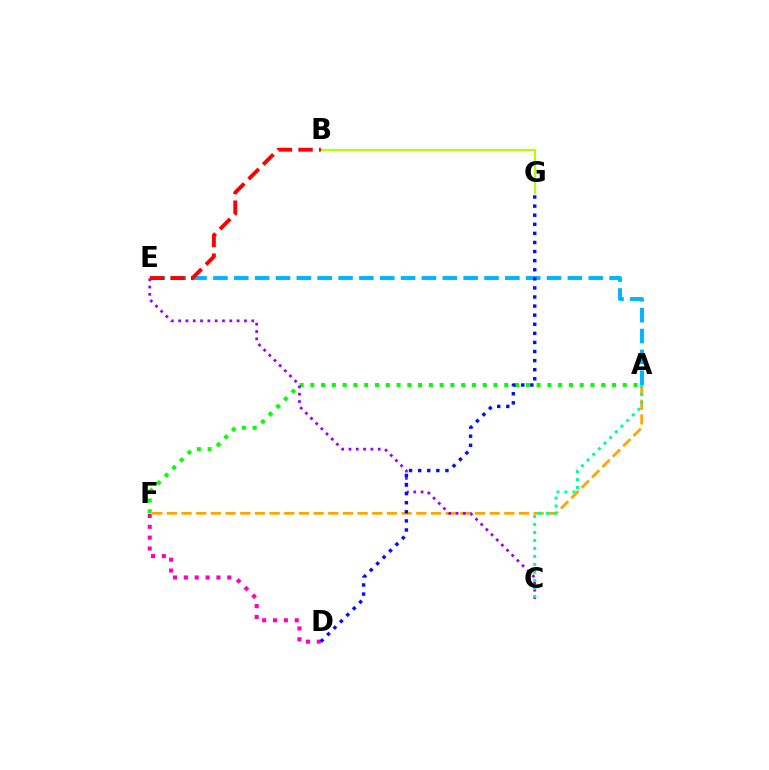{('A', 'E'): [{'color': '#00b5ff', 'line_style': 'dashed', 'thickness': 2.83}], ('A', 'F'): [{'color': '#ffa500', 'line_style': 'dashed', 'thickness': 1.99}, {'color': '#08ff00', 'line_style': 'dotted', 'thickness': 2.93}], ('C', 'E'): [{'color': '#9b00ff', 'line_style': 'dotted', 'thickness': 1.99}], ('A', 'C'): [{'color': '#00ff9d', 'line_style': 'dotted', 'thickness': 2.17}], ('D', 'F'): [{'color': '#ff00bd', 'line_style': 'dotted', 'thickness': 2.95}], ('B', 'G'): [{'color': '#b3ff00', 'line_style': 'solid', 'thickness': 1.55}], ('B', 'E'): [{'color': '#ff0000', 'line_style': 'dashed', 'thickness': 2.8}], ('D', 'G'): [{'color': '#0010ff', 'line_style': 'dotted', 'thickness': 2.47}]}